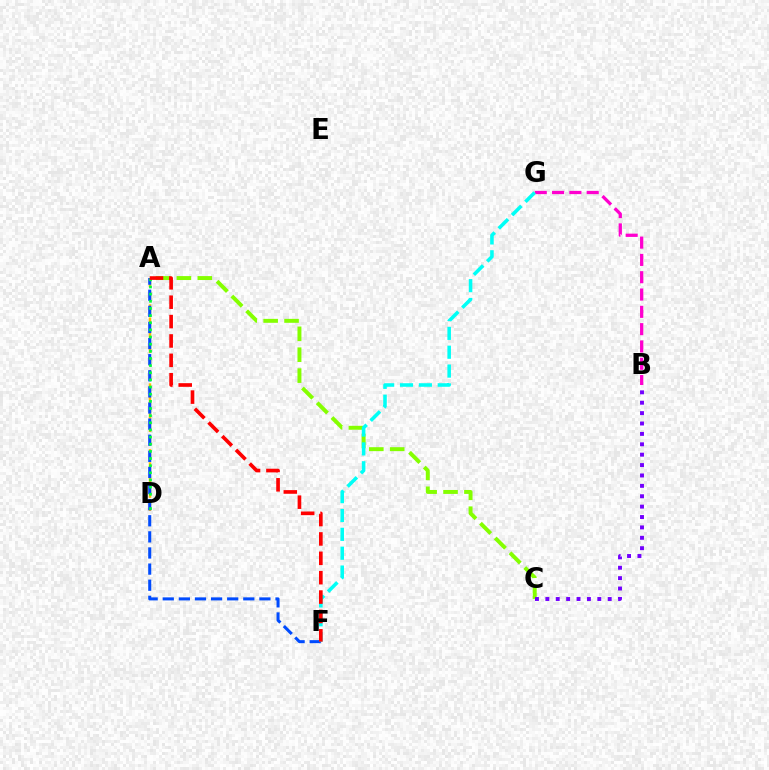{('A', 'D'): [{'color': '#ffbd00', 'line_style': 'dashed', 'thickness': 1.79}, {'color': '#00ff39', 'line_style': 'dotted', 'thickness': 1.94}], ('A', 'C'): [{'color': '#84ff00', 'line_style': 'dashed', 'thickness': 2.84}], ('A', 'F'): [{'color': '#004bff', 'line_style': 'dashed', 'thickness': 2.19}, {'color': '#ff0000', 'line_style': 'dashed', 'thickness': 2.63}], ('B', 'G'): [{'color': '#ff00cf', 'line_style': 'dashed', 'thickness': 2.35}], ('F', 'G'): [{'color': '#00fff6', 'line_style': 'dashed', 'thickness': 2.56}], ('B', 'C'): [{'color': '#7200ff', 'line_style': 'dotted', 'thickness': 2.82}]}